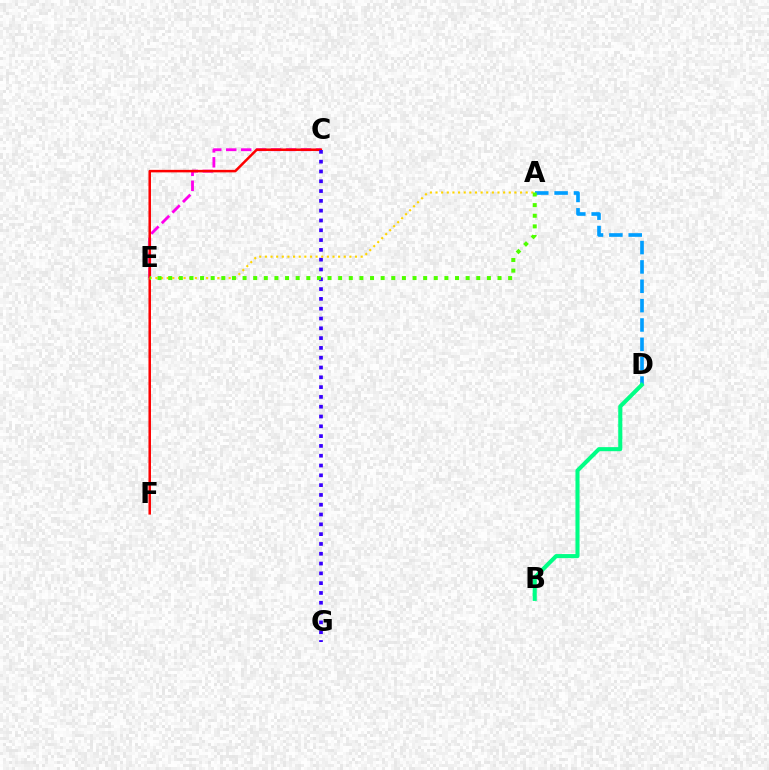{('A', 'D'): [{'color': '#009eff', 'line_style': 'dashed', 'thickness': 2.63}], ('C', 'E'): [{'color': '#ff00ed', 'line_style': 'dashed', 'thickness': 2.03}], ('C', 'F'): [{'color': '#ff0000', 'line_style': 'solid', 'thickness': 1.81}], ('B', 'D'): [{'color': '#00ff86', 'line_style': 'solid', 'thickness': 2.93}], ('C', 'G'): [{'color': '#3700ff', 'line_style': 'dotted', 'thickness': 2.66}], ('A', 'E'): [{'color': '#ffd500', 'line_style': 'dotted', 'thickness': 1.53}, {'color': '#4fff00', 'line_style': 'dotted', 'thickness': 2.89}]}